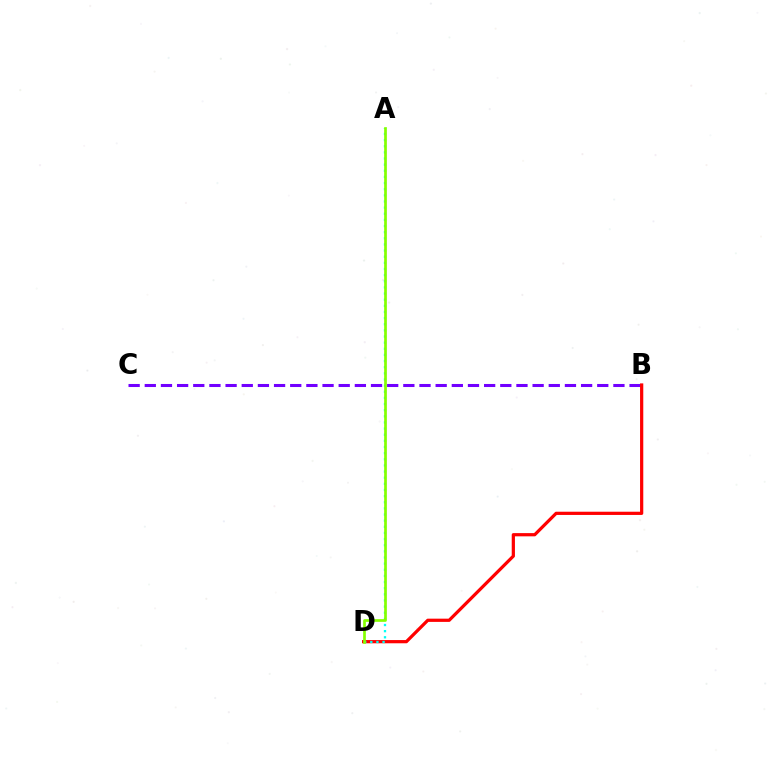{('B', 'C'): [{'color': '#7200ff', 'line_style': 'dashed', 'thickness': 2.2}], ('B', 'D'): [{'color': '#ff0000', 'line_style': 'solid', 'thickness': 2.32}], ('A', 'D'): [{'color': '#00fff6', 'line_style': 'dotted', 'thickness': 1.67}, {'color': '#84ff00', 'line_style': 'solid', 'thickness': 1.94}]}